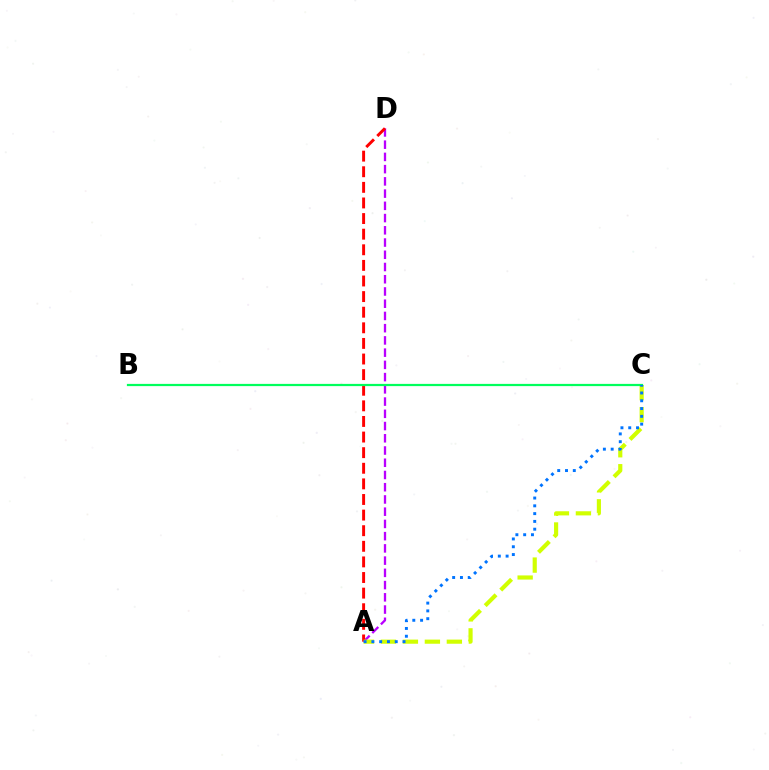{('A', 'D'): [{'color': '#b900ff', 'line_style': 'dashed', 'thickness': 1.66}, {'color': '#ff0000', 'line_style': 'dashed', 'thickness': 2.12}], ('A', 'C'): [{'color': '#d1ff00', 'line_style': 'dashed', 'thickness': 2.99}, {'color': '#0074ff', 'line_style': 'dotted', 'thickness': 2.12}], ('B', 'C'): [{'color': '#00ff5c', 'line_style': 'solid', 'thickness': 1.61}]}